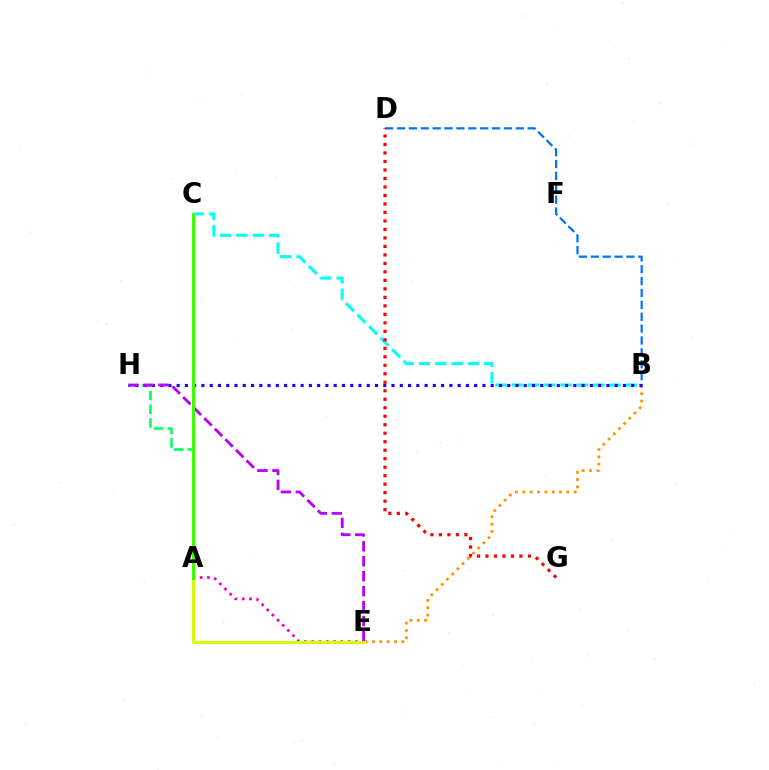{('A', 'H'): [{'color': '#00ff5c', 'line_style': 'dashed', 'thickness': 1.86}], ('B', 'E'): [{'color': '#ff9400', 'line_style': 'dotted', 'thickness': 2.0}], ('B', 'C'): [{'color': '#00fff6', 'line_style': 'dashed', 'thickness': 2.21}], ('B', 'D'): [{'color': '#0074ff', 'line_style': 'dashed', 'thickness': 1.61}], ('A', 'E'): [{'color': '#ff00ac', 'line_style': 'dotted', 'thickness': 1.98}, {'color': '#d1ff00', 'line_style': 'solid', 'thickness': 2.13}], ('B', 'H'): [{'color': '#2500ff', 'line_style': 'dotted', 'thickness': 2.25}], ('D', 'G'): [{'color': '#ff0000', 'line_style': 'dotted', 'thickness': 2.31}], ('E', 'H'): [{'color': '#b900ff', 'line_style': 'dashed', 'thickness': 2.03}], ('A', 'C'): [{'color': '#3dff00', 'line_style': 'solid', 'thickness': 2.15}]}